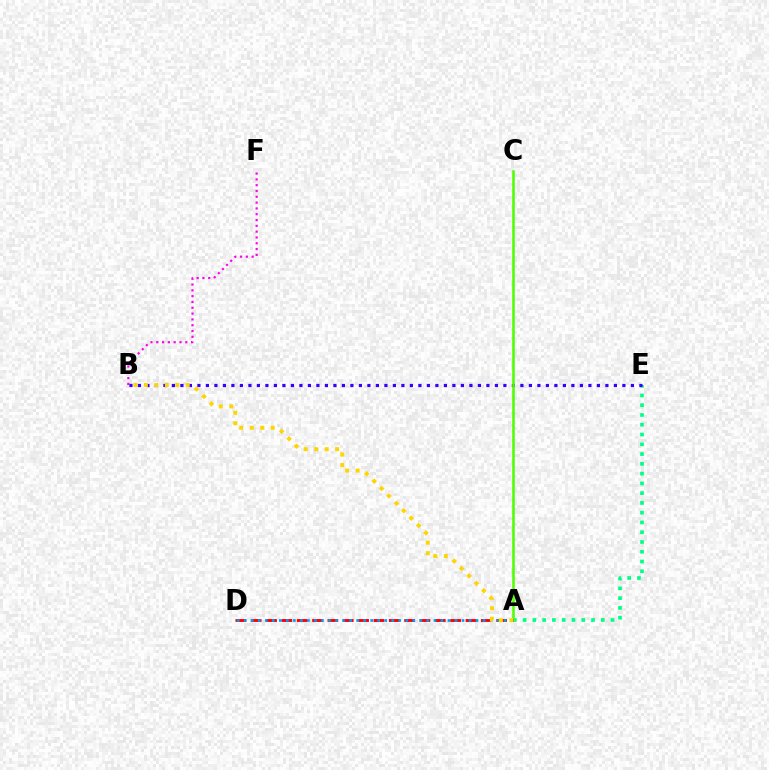{('A', 'E'): [{'color': '#00ff86', 'line_style': 'dotted', 'thickness': 2.65}], ('B', 'E'): [{'color': '#3700ff', 'line_style': 'dotted', 'thickness': 2.31}], ('A', 'C'): [{'color': '#4fff00', 'line_style': 'solid', 'thickness': 1.85}], ('A', 'D'): [{'color': '#ff0000', 'line_style': 'dashed', 'thickness': 2.08}, {'color': '#009eff', 'line_style': 'dotted', 'thickness': 1.91}], ('B', 'F'): [{'color': '#ff00ed', 'line_style': 'dotted', 'thickness': 1.58}], ('A', 'B'): [{'color': '#ffd500', 'line_style': 'dotted', 'thickness': 2.84}]}